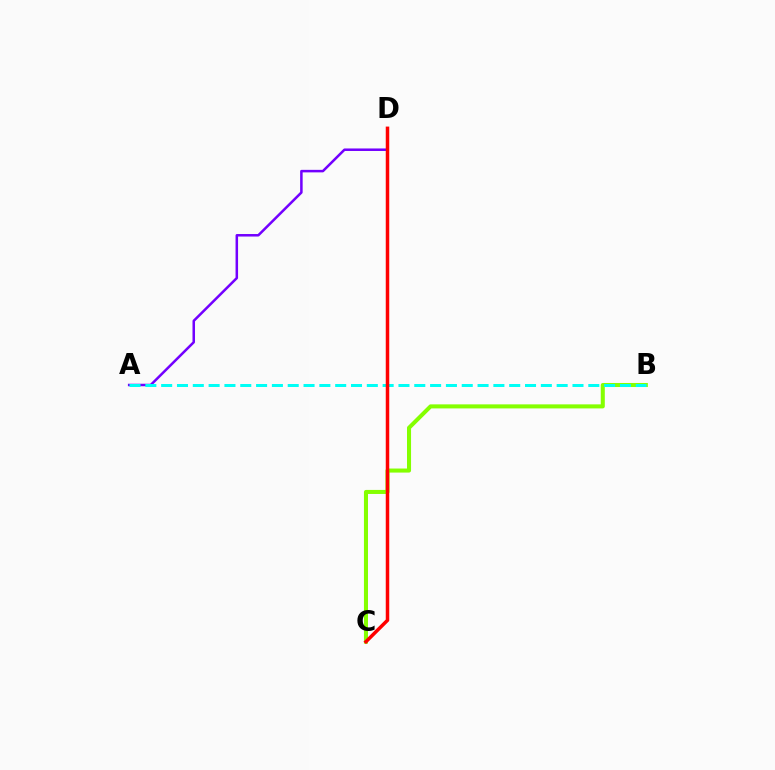{('A', 'D'): [{'color': '#7200ff', 'line_style': 'solid', 'thickness': 1.81}], ('B', 'C'): [{'color': '#84ff00', 'line_style': 'solid', 'thickness': 2.91}], ('A', 'B'): [{'color': '#00fff6', 'line_style': 'dashed', 'thickness': 2.15}], ('C', 'D'): [{'color': '#ff0000', 'line_style': 'solid', 'thickness': 2.51}]}